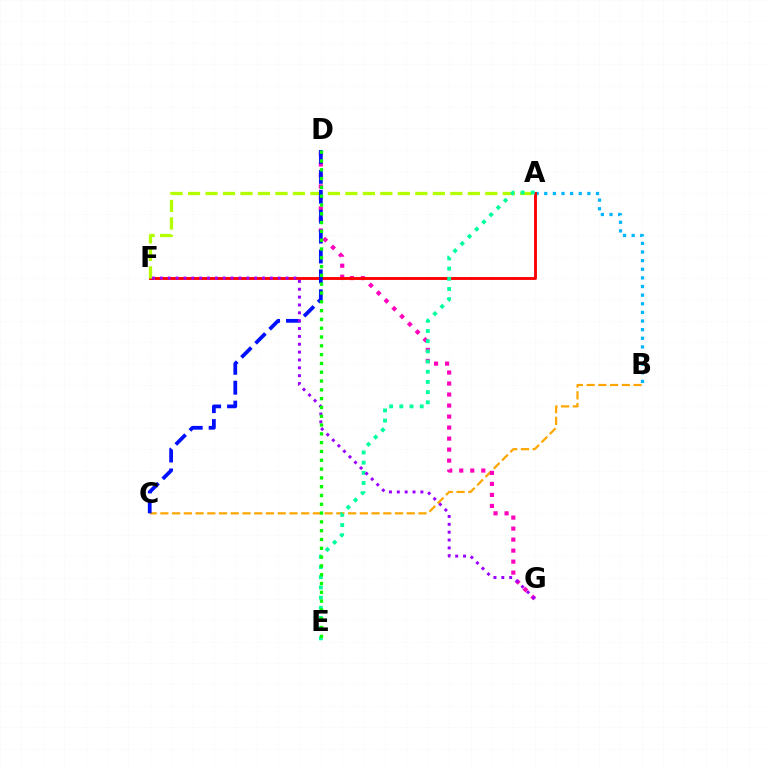{('B', 'C'): [{'color': '#ffa500', 'line_style': 'dashed', 'thickness': 1.59}], ('A', 'B'): [{'color': '#00b5ff', 'line_style': 'dotted', 'thickness': 2.34}], ('D', 'G'): [{'color': '#ff00bd', 'line_style': 'dotted', 'thickness': 2.99}], ('A', 'F'): [{'color': '#ff0000', 'line_style': 'solid', 'thickness': 2.06}, {'color': '#b3ff00', 'line_style': 'dashed', 'thickness': 2.38}], ('C', 'D'): [{'color': '#0010ff', 'line_style': 'dashed', 'thickness': 2.7}], ('A', 'E'): [{'color': '#00ff9d', 'line_style': 'dotted', 'thickness': 2.77}], ('F', 'G'): [{'color': '#9b00ff', 'line_style': 'dotted', 'thickness': 2.13}], ('D', 'E'): [{'color': '#08ff00', 'line_style': 'dotted', 'thickness': 2.39}]}